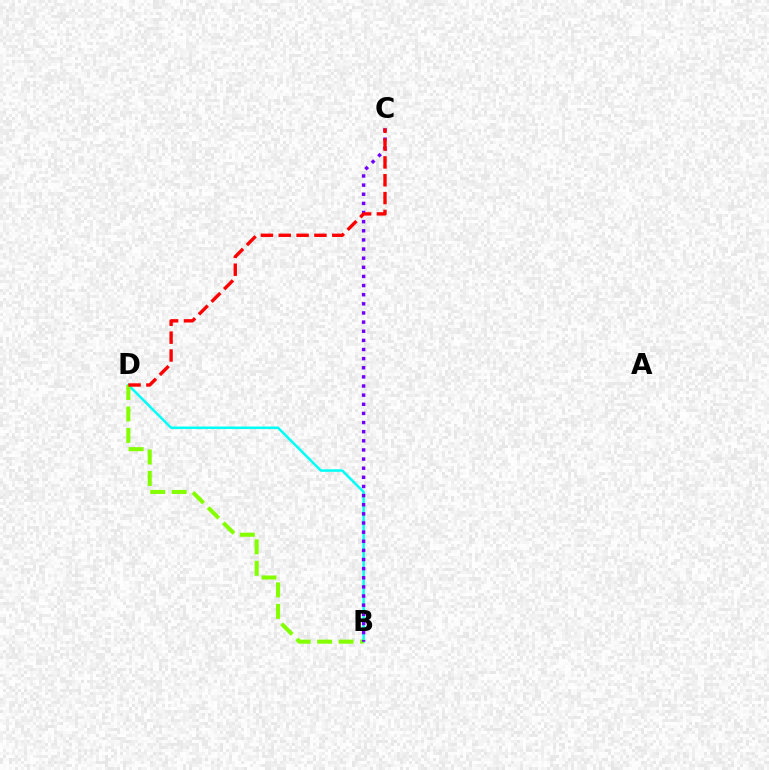{('B', 'D'): [{'color': '#00fff6', 'line_style': 'solid', 'thickness': 1.8}, {'color': '#84ff00', 'line_style': 'dashed', 'thickness': 2.92}], ('B', 'C'): [{'color': '#7200ff', 'line_style': 'dotted', 'thickness': 2.48}], ('C', 'D'): [{'color': '#ff0000', 'line_style': 'dashed', 'thickness': 2.42}]}